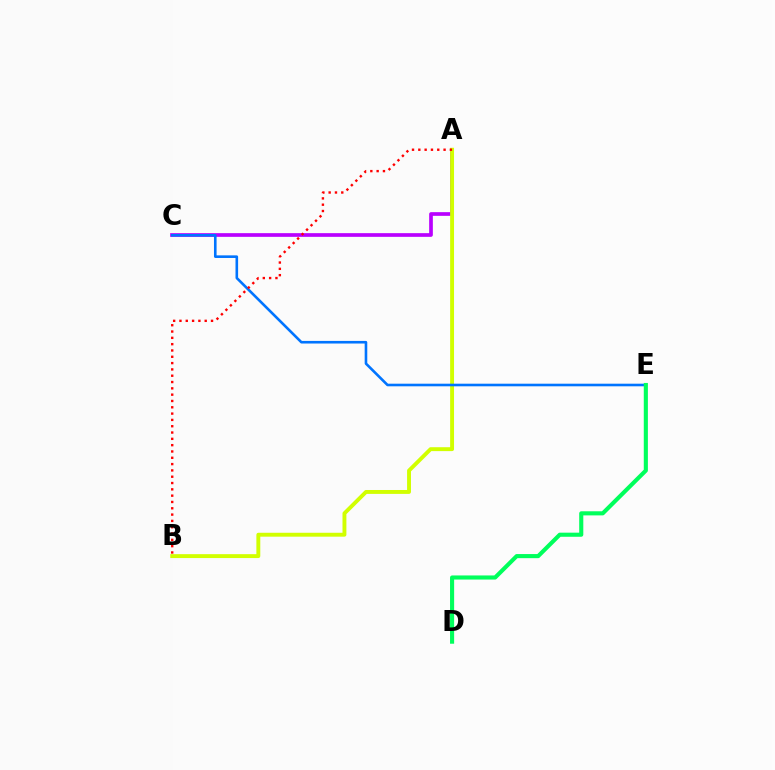{('A', 'C'): [{'color': '#b900ff', 'line_style': 'solid', 'thickness': 2.66}], ('A', 'B'): [{'color': '#d1ff00', 'line_style': 'solid', 'thickness': 2.81}, {'color': '#ff0000', 'line_style': 'dotted', 'thickness': 1.72}], ('C', 'E'): [{'color': '#0074ff', 'line_style': 'solid', 'thickness': 1.88}], ('D', 'E'): [{'color': '#00ff5c', 'line_style': 'solid', 'thickness': 2.95}]}